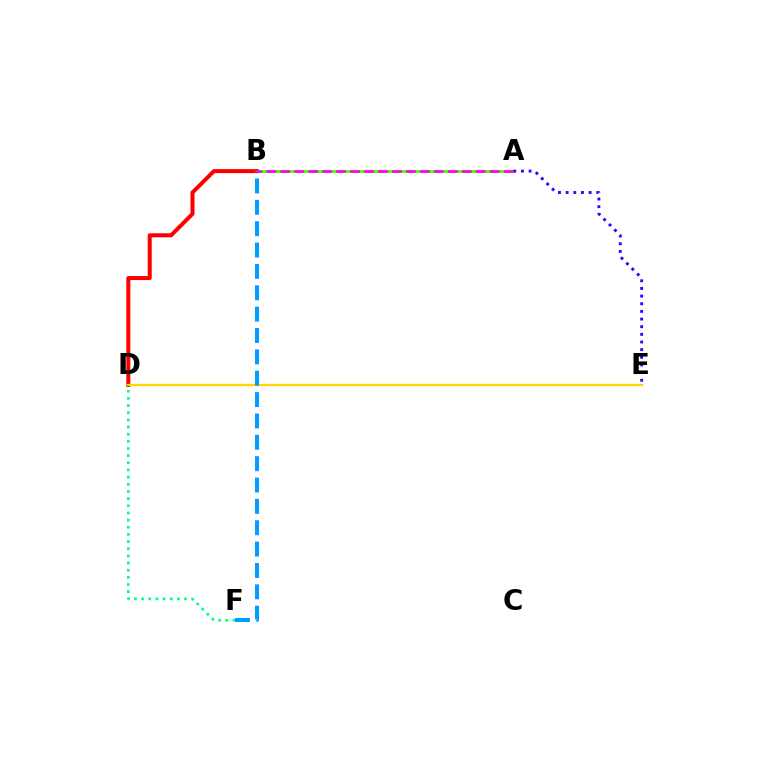{('A', 'B'): [{'color': '#4fff00', 'line_style': 'solid', 'thickness': 2.03}, {'color': '#ff00ed', 'line_style': 'dashed', 'thickness': 1.9}], ('B', 'D'): [{'color': '#ff0000', 'line_style': 'solid', 'thickness': 2.89}], ('A', 'E'): [{'color': '#3700ff', 'line_style': 'dotted', 'thickness': 2.08}], ('D', 'E'): [{'color': '#ffd500', 'line_style': 'solid', 'thickness': 1.67}], ('D', 'F'): [{'color': '#00ff86', 'line_style': 'dotted', 'thickness': 1.94}], ('B', 'F'): [{'color': '#009eff', 'line_style': 'dashed', 'thickness': 2.9}]}